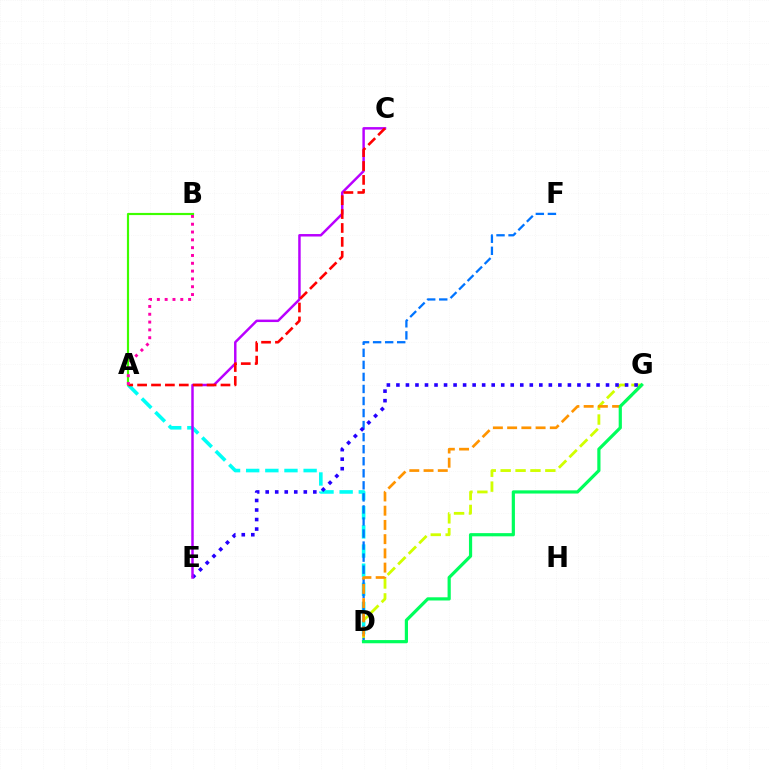{('A', 'B'): [{'color': '#3dff00', 'line_style': 'solid', 'thickness': 1.57}, {'color': '#ff00ac', 'line_style': 'dotted', 'thickness': 2.12}], ('D', 'G'): [{'color': '#d1ff00', 'line_style': 'dashed', 'thickness': 2.02}, {'color': '#ff9400', 'line_style': 'dashed', 'thickness': 1.93}, {'color': '#00ff5c', 'line_style': 'solid', 'thickness': 2.3}], ('A', 'D'): [{'color': '#00fff6', 'line_style': 'dashed', 'thickness': 2.6}], ('D', 'F'): [{'color': '#0074ff', 'line_style': 'dashed', 'thickness': 1.64}], ('E', 'G'): [{'color': '#2500ff', 'line_style': 'dotted', 'thickness': 2.59}], ('C', 'E'): [{'color': '#b900ff', 'line_style': 'solid', 'thickness': 1.78}], ('A', 'C'): [{'color': '#ff0000', 'line_style': 'dashed', 'thickness': 1.89}]}